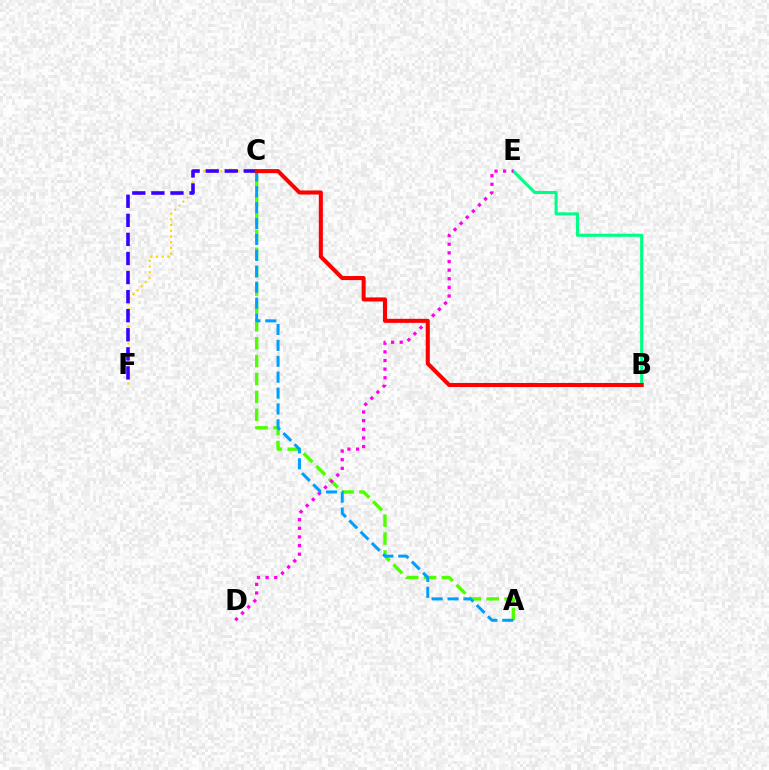{('A', 'C'): [{'color': '#4fff00', 'line_style': 'dashed', 'thickness': 2.43}, {'color': '#009eff', 'line_style': 'dashed', 'thickness': 2.16}], ('B', 'E'): [{'color': '#00ff86', 'line_style': 'solid', 'thickness': 2.23}], ('D', 'E'): [{'color': '#ff00ed', 'line_style': 'dotted', 'thickness': 2.34}], ('C', 'F'): [{'color': '#ffd500', 'line_style': 'dotted', 'thickness': 1.55}, {'color': '#3700ff', 'line_style': 'dashed', 'thickness': 2.59}], ('B', 'C'): [{'color': '#ff0000', 'line_style': 'solid', 'thickness': 2.92}]}